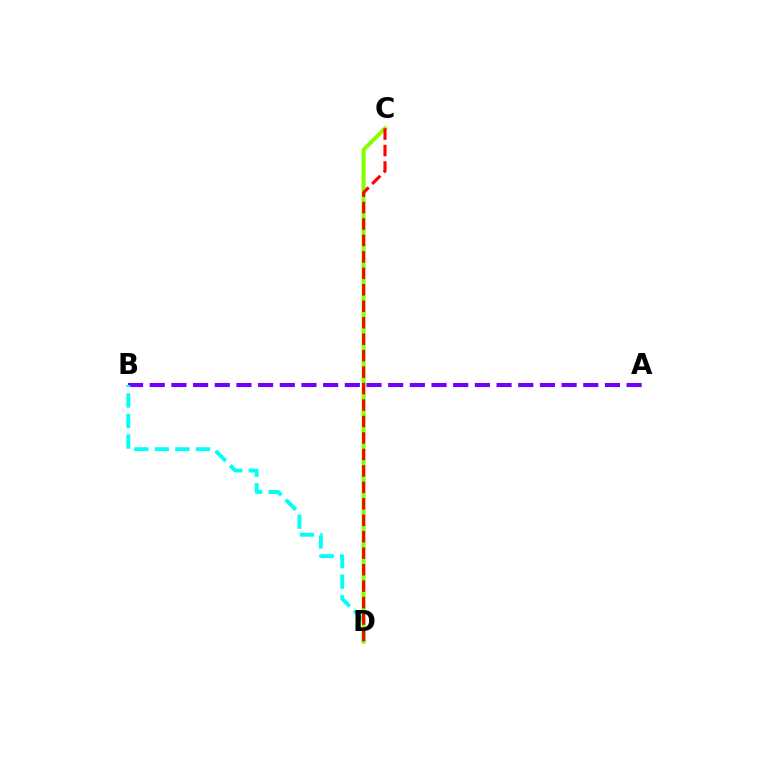{('A', 'B'): [{'color': '#7200ff', 'line_style': 'dashed', 'thickness': 2.94}], ('B', 'D'): [{'color': '#00fff6', 'line_style': 'dashed', 'thickness': 2.79}], ('C', 'D'): [{'color': '#84ff00', 'line_style': 'solid', 'thickness': 2.87}, {'color': '#ff0000', 'line_style': 'dashed', 'thickness': 2.24}]}